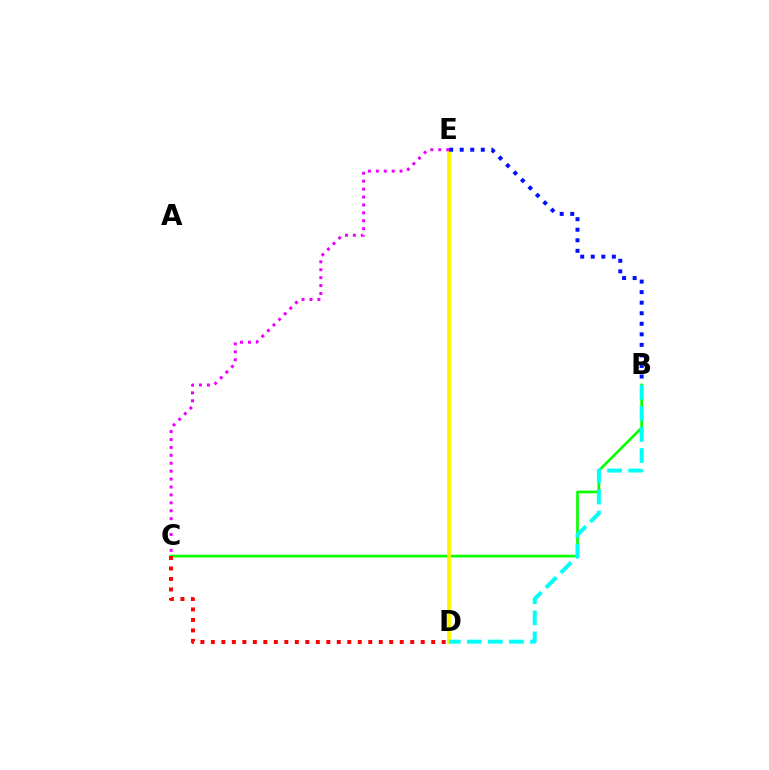{('B', 'C'): [{'color': '#08ff00', 'line_style': 'solid', 'thickness': 1.92}], ('D', 'E'): [{'color': '#fcf500', 'line_style': 'solid', 'thickness': 2.7}], ('B', 'D'): [{'color': '#00fff6', 'line_style': 'dashed', 'thickness': 2.86}], ('C', 'D'): [{'color': '#ff0000', 'line_style': 'dotted', 'thickness': 2.85}], ('C', 'E'): [{'color': '#ee00ff', 'line_style': 'dotted', 'thickness': 2.15}], ('B', 'E'): [{'color': '#0010ff', 'line_style': 'dotted', 'thickness': 2.87}]}